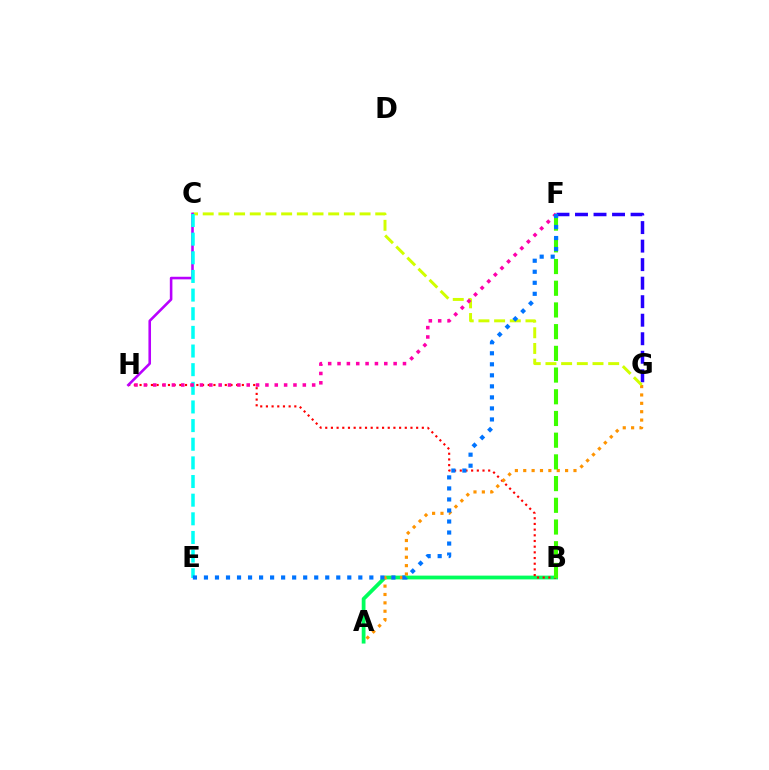{('A', 'B'): [{'color': '#00ff5c', 'line_style': 'solid', 'thickness': 2.72}], ('B', 'H'): [{'color': '#ff0000', 'line_style': 'dotted', 'thickness': 1.54}], ('F', 'G'): [{'color': '#2500ff', 'line_style': 'dashed', 'thickness': 2.52}], ('A', 'G'): [{'color': '#ff9400', 'line_style': 'dotted', 'thickness': 2.28}], ('B', 'F'): [{'color': '#3dff00', 'line_style': 'dashed', 'thickness': 2.95}], ('C', 'G'): [{'color': '#d1ff00', 'line_style': 'dashed', 'thickness': 2.13}], ('C', 'H'): [{'color': '#b900ff', 'line_style': 'solid', 'thickness': 1.86}], ('C', 'E'): [{'color': '#00fff6', 'line_style': 'dashed', 'thickness': 2.53}], ('F', 'H'): [{'color': '#ff00ac', 'line_style': 'dotted', 'thickness': 2.54}], ('E', 'F'): [{'color': '#0074ff', 'line_style': 'dotted', 'thickness': 3.0}]}